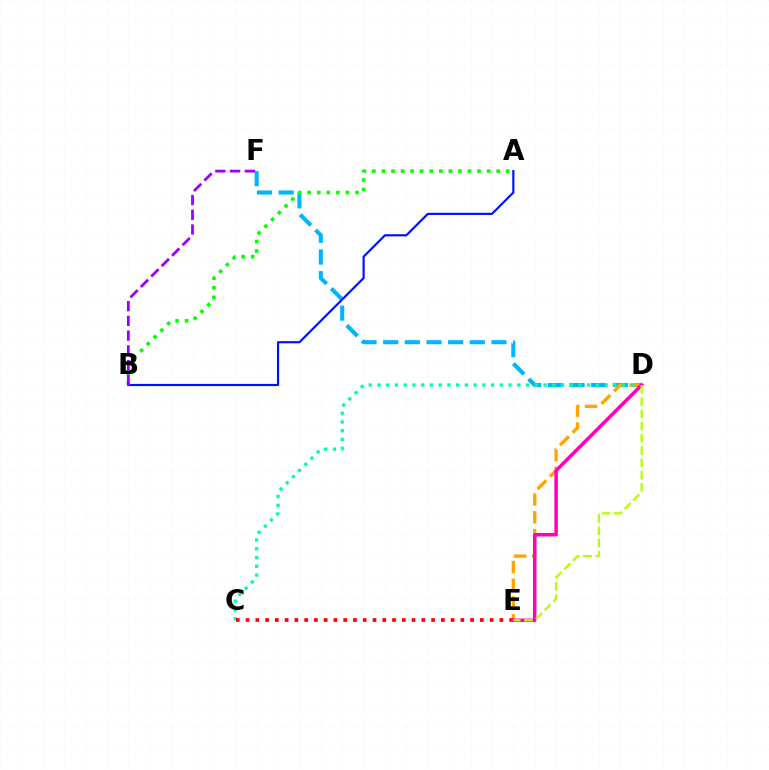{('D', 'F'): [{'color': '#00b5ff', 'line_style': 'dashed', 'thickness': 2.94}], ('A', 'B'): [{'color': '#0010ff', 'line_style': 'solid', 'thickness': 1.56}, {'color': '#08ff00', 'line_style': 'dotted', 'thickness': 2.6}], ('D', 'E'): [{'color': '#ffa500', 'line_style': 'dashed', 'thickness': 2.41}, {'color': '#ff00bd', 'line_style': 'solid', 'thickness': 2.51}, {'color': '#b3ff00', 'line_style': 'dashed', 'thickness': 1.67}], ('C', 'D'): [{'color': '#00ff9d', 'line_style': 'dotted', 'thickness': 2.37}], ('C', 'E'): [{'color': '#ff0000', 'line_style': 'dotted', 'thickness': 2.65}], ('B', 'F'): [{'color': '#9b00ff', 'line_style': 'dashed', 'thickness': 2.0}]}